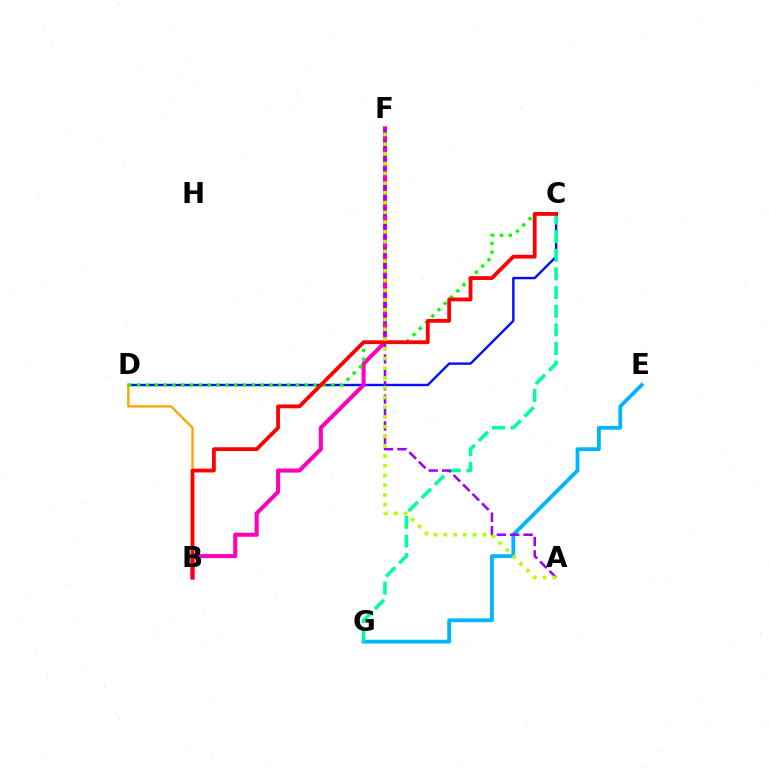{('C', 'D'): [{'color': '#0010ff', 'line_style': 'solid', 'thickness': 1.73}, {'color': '#08ff00', 'line_style': 'dotted', 'thickness': 2.4}], ('B', 'F'): [{'color': '#ff00bd', 'line_style': 'solid', 'thickness': 2.94}], ('B', 'D'): [{'color': '#ffa500', 'line_style': 'solid', 'thickness': 1.7}], ('E', 'G'): [{'color': '#00b5ff', 'line_style': 'solid', 'thickness': 2.74}], ('C', 'G'): [{'color': '#00ff9d', 'line_style': 'dashed', 'thickness': 2.53}], ('A', 'F'): [{'color': '#9b00ff', 'line_style': 'dashed', 'thickness': 1.82}, {'color': '#b3ff00', 'line_style': 'dotted', 'thickness': 2.65}], ('B', 'C'): [{'color': '#ff0000', 'line_style': 'solid', 'thickness': 2.74}]}